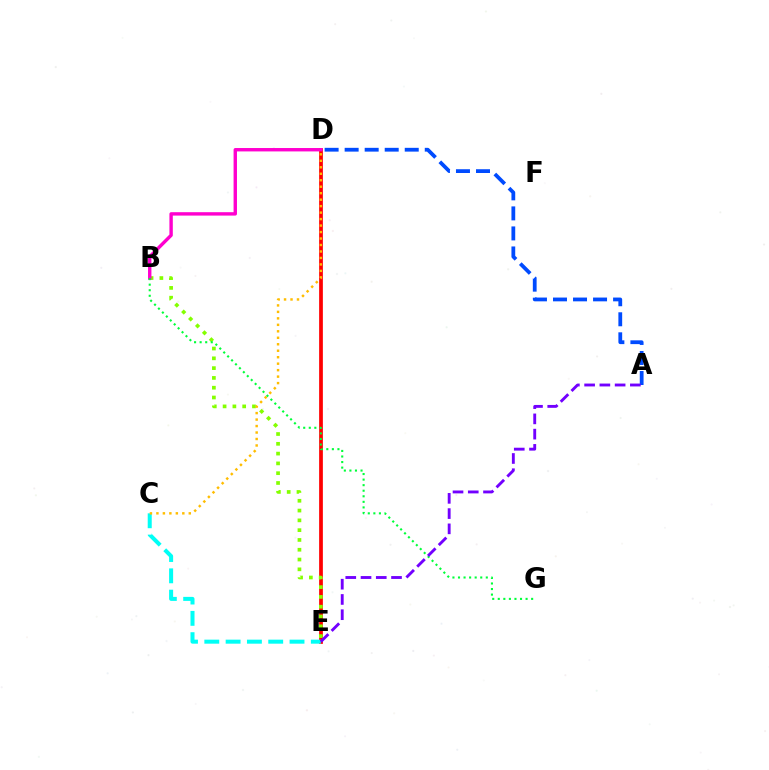{('D', 'E'): [{'color': '#ff0000', 'line_style': 'solid', 'thickness': 2.69}], ('B', 'E'): [{'color': '#84ff00', 'line_style': 'dotted', 'thickness': 2.66}], ('C', 'E'): [{'color': '#00fff6', 'line_style': 'dashed', 'thickness': 2.89}], ('A', 'D'): [{'color': '#004bff', 'line_style': 'dashed', 'thickness': 2.72}], ('C', 'D'): [{'color': '#ffbd00', 'line_style': 'dotted', 'thickness': 1.76}], ('B', 'D'): [{'color': '#ff00cf', 'line_style': 'solid', 'thickness': 2.45}], ('B', 'G'): [{'color': '#00ff39', 'line_style': 'dotted', 'thickness': 1.51}], ('A', 'E'): [{'color': '#7200ff', 'line_style': 'dashed', 'thickness': 2.07}]}